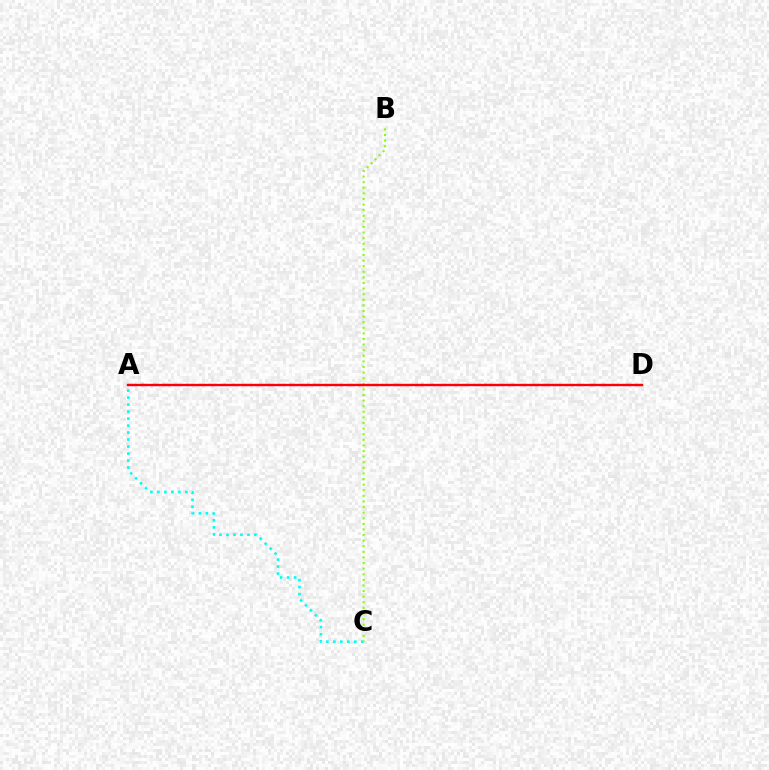{('A', 'D'): [{'color': '#7200ff', 'line_style': 'dashed', 'thickness': 1.56}, {'color': '#ff0000', 'line_style': 'solid', 'thickness': 1.67}], ('A', 'C'): [{'color': '#00fff6', 'line_style': 'dotted', 'thickness': 1.9}], ('B', 'C'): [{'color': '#84ff00', 'line_style': 'dotted', 'thickness': 1.52}]}